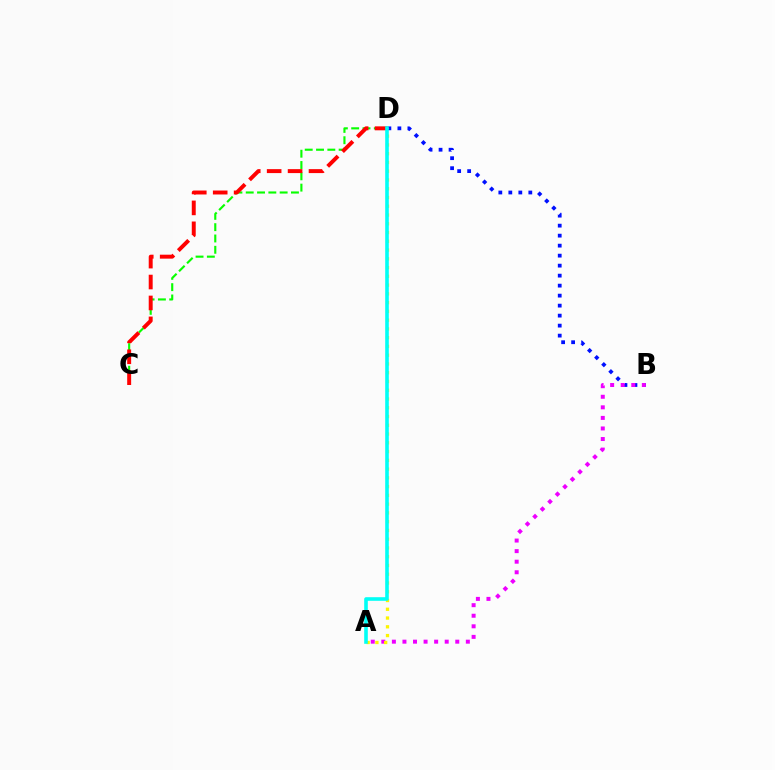{('C', 'D'): [{'color': '#08ff00', 'line_style': 'dashed', 'thickness': 1.54}, {'color': '#ff0000', 'line_style': 'dashed', 'thickness': 2.84}], ('B', 'D'): [{'color': '#0010ff', 'line_style': 'dotted', 'thickness': 2.72}], ('A', 'B'): [{'color': '#ee00ff', 'line_style': 'dotted', 'thickness': 2.87}], ('A', 'D'): [{'color': '#fcf500', 'line_style': 'dotted', 'thickness': 2.38}, {'color': '#00fff6', 'line_style': 'solid', 'thickness': 2.59}]}